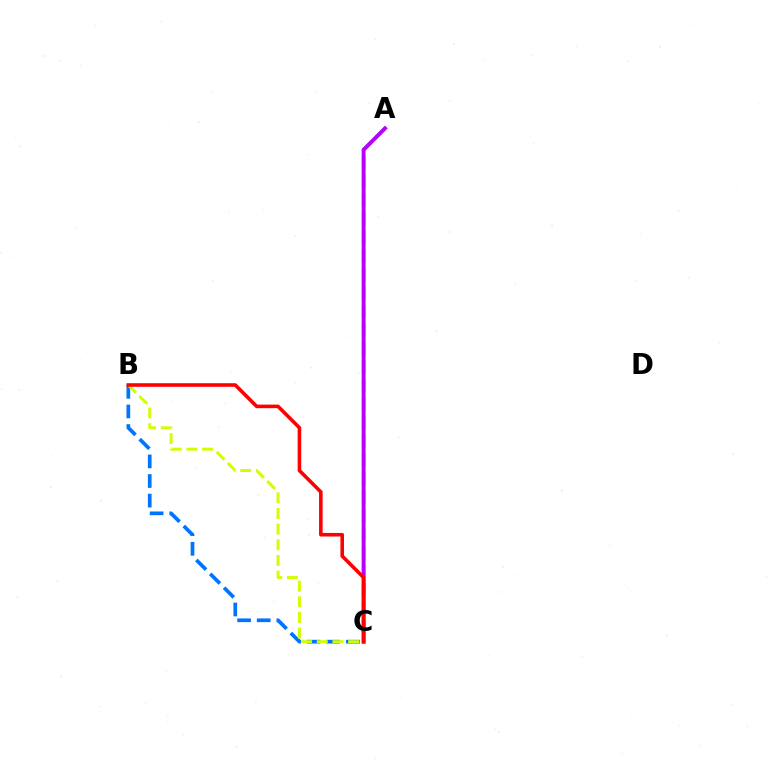{('A', 'C'): [{'color': '#00ff5c', 'line_style': 'dashed', 'thickness': 2.52}, {'color': '#b900ff', 'line_style': 'solid', 'thickness': 2.8}], ('B', 'C'): [{'color': '#0074ff', 'line_style': 'dashed', 'thickness': 2.66}, {'color': '#d1ff00', 'line_style': 'dashed', 'thickness': 2.13}, {'color': '#ff0000', 'line_style': 'solid', 'thickness': 2.58}]}